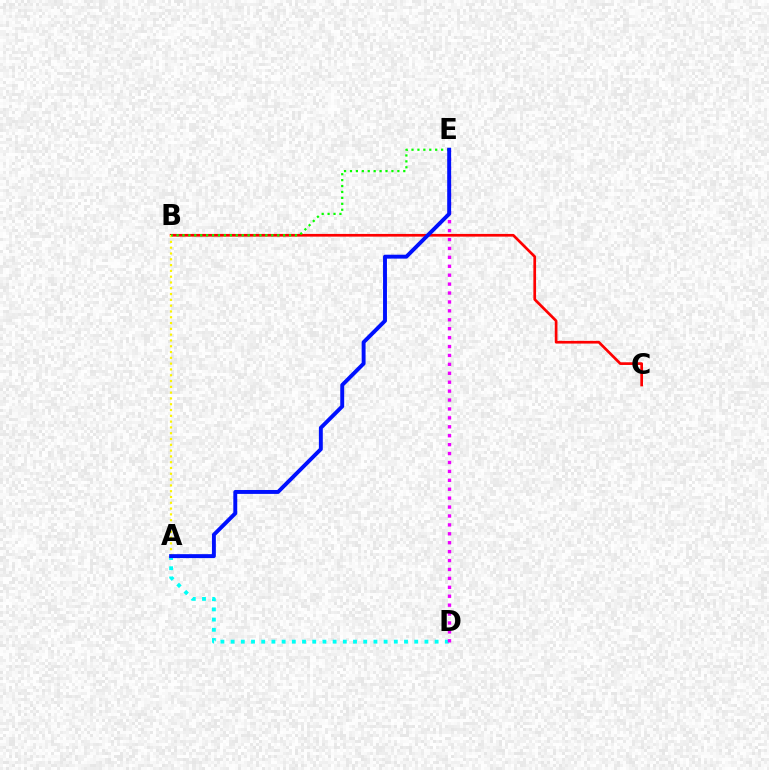{('A', 'D'): [{'color': '#00fff6', 'line_style': 'dotted', 'thickness': 2.77}], ('D', 'E'): [{'color': '#ee00ff', 'line_style': 'dotted', 'thickness': 2.42}], ('B', 'C'): [{'color': '#ff0000', 'line_style': 'solid', 'thickness': 1.94}], ('A', 'B'): [{'color': '#fcf500', 'line_style': 'dotted', 'thickness': 1.58}], ('B', 'E'): [{'color': '#08ff00', 'line_style': 'dotted', 'thickness': 1.61}], ('A', 'E'): [{'color': '#0010ff', 'line_style': 'solid', 'thickness': 2.82}]}